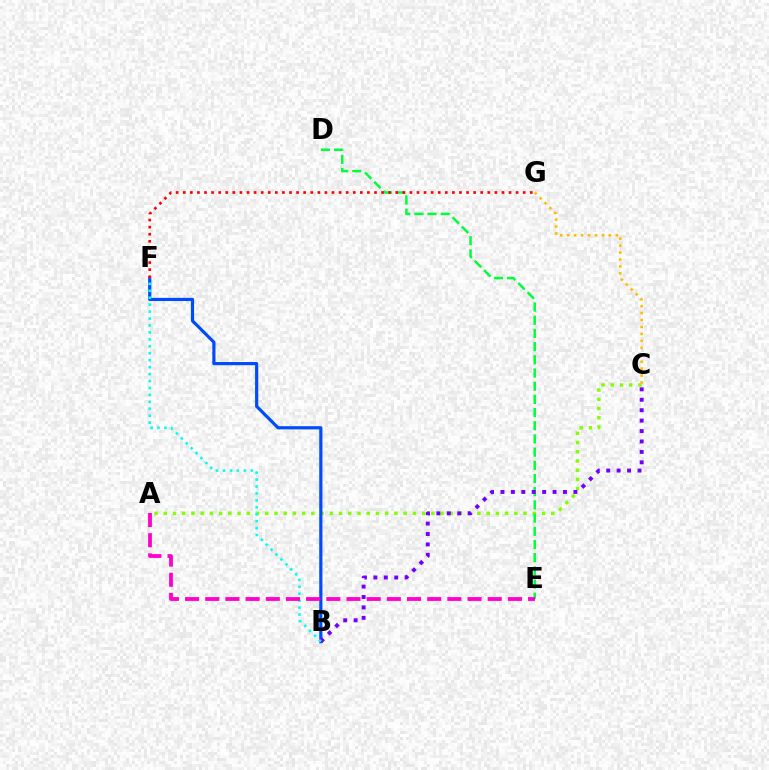{('A', 'C'): [{'color': '#84ff00', 'line_style': 'dotted', 'thickness': 2.51}], ('B', 'F'): [{'color': '#004bff', 'line_style': 'solid', 'thickness': 2.29}, {'color': '#00fff6', 'line_style': 'dotted', 'thickness': 1.89}], ('C', 'G'): [{'color': '#ffbd00', 'line_style': 'dotted', 'thickness': 1.88}], ('D', 'E'): [{'color': '#00ff39', 'line_style': 'dashed', 'thickness': 1.79}], ('B', 'C'): [{'color': '#7200ff', 'line_style': 'dotted', 'thickness': 2.83}], ('F', 'G'): [{'color': '#ff0000', 'line_style': 'dotted', 'thickness': 1.92}], ('A', 'E'): [{'color': '#ff00cf', 'line_style': 'dashed', 'thickness': 2.74}]}